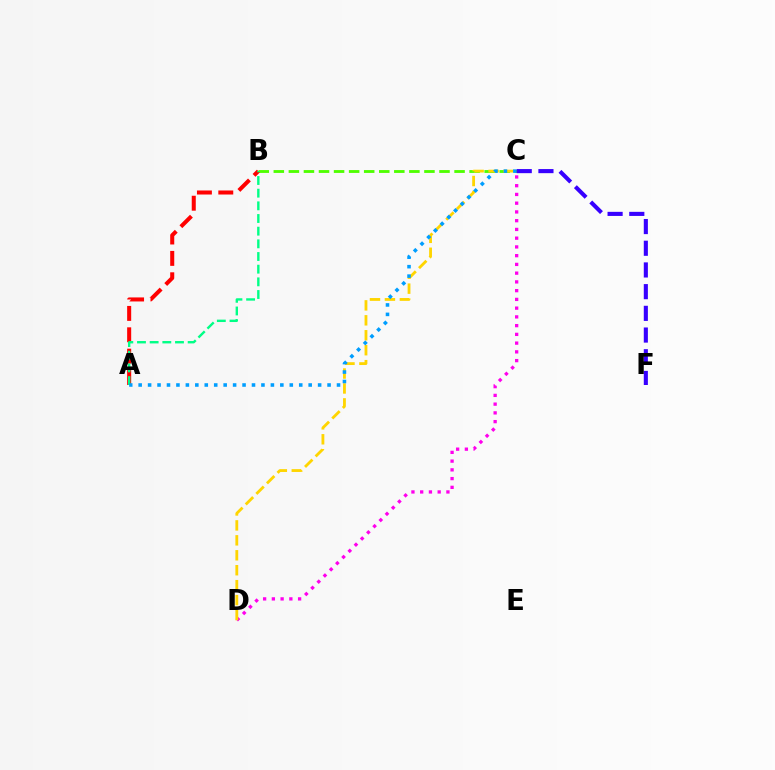{('B', 'C'): [{'color': '#4fff00', 'line_style': 'dashed', 'thickness': 2.05}], ('A', 'B'): [{'color': '#ff0000', 'line_style': 'dashed', 'thickness': 2.9}, {'color': '#00ff86', 'line_style': 'dashed', 'thickness': 1.72}], ('C', 'D'): [{'color': '#ff00ed', 'line_style': 'dotted', 'thickness': 2.38}, {'color': '#ffd500', 'line_style': 'dashed', 'thickness': 2.03}], ('A', 'C'): [{'color': '#009eff', 'line_style': 'dotted', 'thickness': 2.57}], ('C', 'F'): [{'color': '#3700ff', 'line_style': 'dashed', 'thickness': 2.95}]}